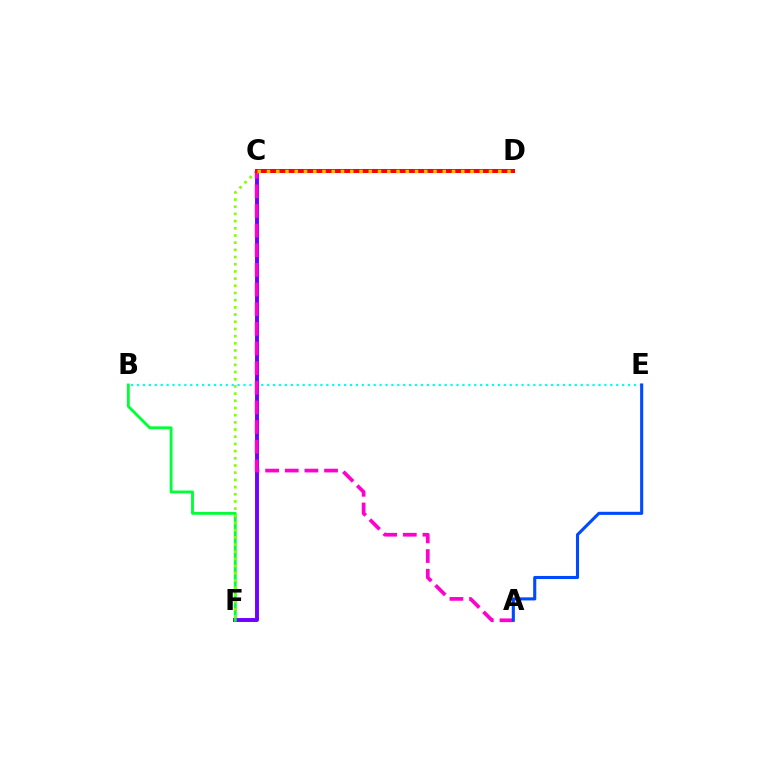{('C', 'F'): [{'color': '#7200ff', 'line_style': 'solid', 'thickness': 2.83}, {'color': '#84ff00', 'line_style': 'dotted', 'thickness': 1.95}], ('B', 'E'): [{'color': '#00fff6', 'line_style': 'dotted', 'thickness': 1.61}], ('B', 'F'): [{'color': '#00ff39', 'line_style': 'solid', 'thickness': 2.06}], ('A', 'C'): [{'color': '#ff00cf', 'line_style': 'dashed', 'thickness': 2.67}], ('C', 'D'): [{'color': '#ff0000', 'line_style': 'solid', 'thickness': 2.91}, {'color': '#ffbd00', 'line_style': 'dotted', 'thickness': 2.51}], ('A', 'E'): [{'color': '#004bff', 'line_style': 'solid', 'thickness': 2.22}]}